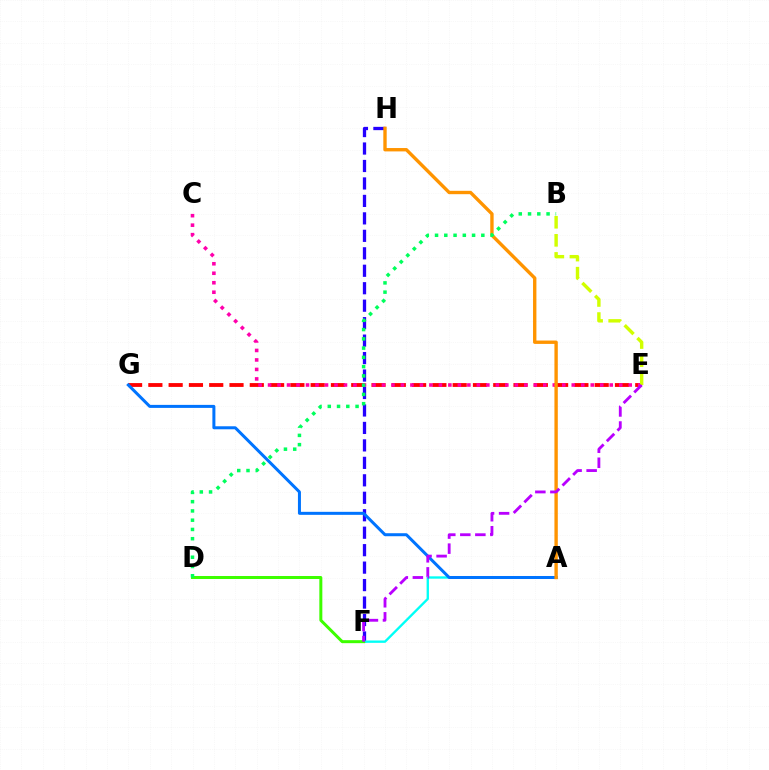{('E', 'G'): [{'color': '#ff0000', 'line_style': 'dashed', 'thickness': 2.76}], ('F', 'H'): [{'color': '#2500ff', 'line_style': 'dashed', 'thickness': 2.37}], ('A', 'F'): [{'color': '#00fff6', 'line_style': 'solid', 'thickness': 1.69}], ('C', 'E'): [{'color': '#ff00ac', 'line_style': 'dotted', 'thickness': 2.58}], ('A', 'G'): [{'color': '#0074ff', 'line_style': 'solid', 'thickness': 2.17}], ('B', 'E'): [{'color': '#d1ff00', 'line_style': 'dashed', 'thickness': 2.46}], ('A', 'H'): [{'color': '#ff9400', 'line_style': 'solid', 'thickness': 2.43}], ('D', 'F'): [{'color': '#3dff00', 'line_style': 'solid', 'thickness': 2.16}], ('B', 'D'): [{'color': '#00ff5c', 'line_style': 'dotted', 'thickness': 2.52}], ('E', 'F'): [{'color': '#b900ff', 'line_style': 'dashed', 'thickness': 2.04}]}